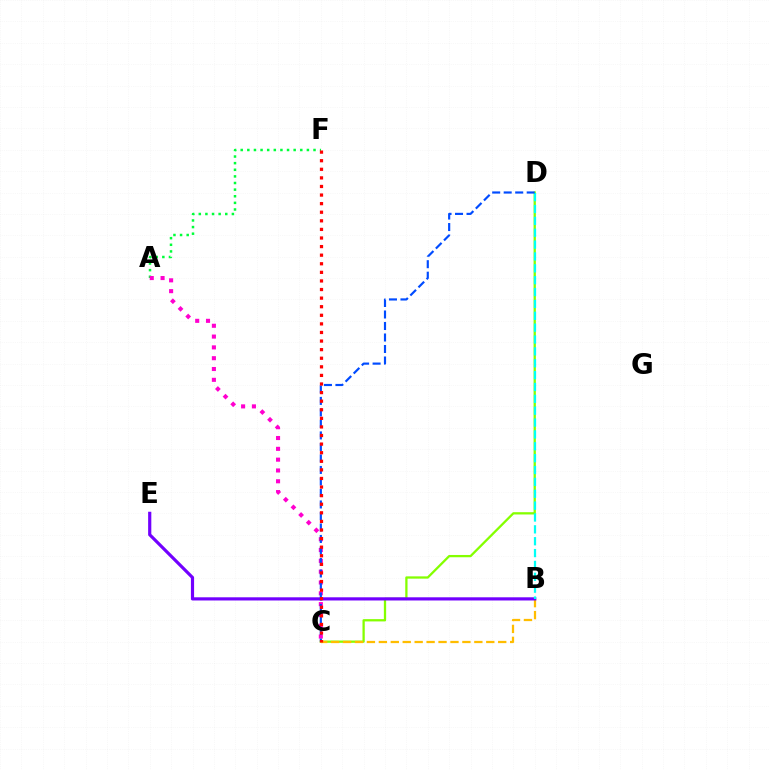{('C', 'D'): [{'color': '#84ff00', 'line_style': 'solid', 'thickness': 1.64}, {'color': '#004bff', 'line_style': 'dashed', 'thickness': 1.56}], ('B', 'C'): [{'color': '#ffbd00', 'line_style': 'dashed', 'thickness': 1.62}], ('B', 'E'): [{'color': '#7200ff', 'line_style': 'solid', 'thickness': 2.29}], ('A', 'F'): [{'color': '#00ff39', 'line_style': 'dotted', 'thickness': 1.8}], ('B', 'D'): [{'color': '#00fff6', 'line_style': 'dashed', 'thickness': 1.61}], ('A', 'C'): [{'color': '#ff00cf', 'line_style': 'dotted', 'thickness': 2.94}], ('C', 'F'): [{'color': '#ff0000', 'line_style': 'dotted', 'thickness': 2.33}]}